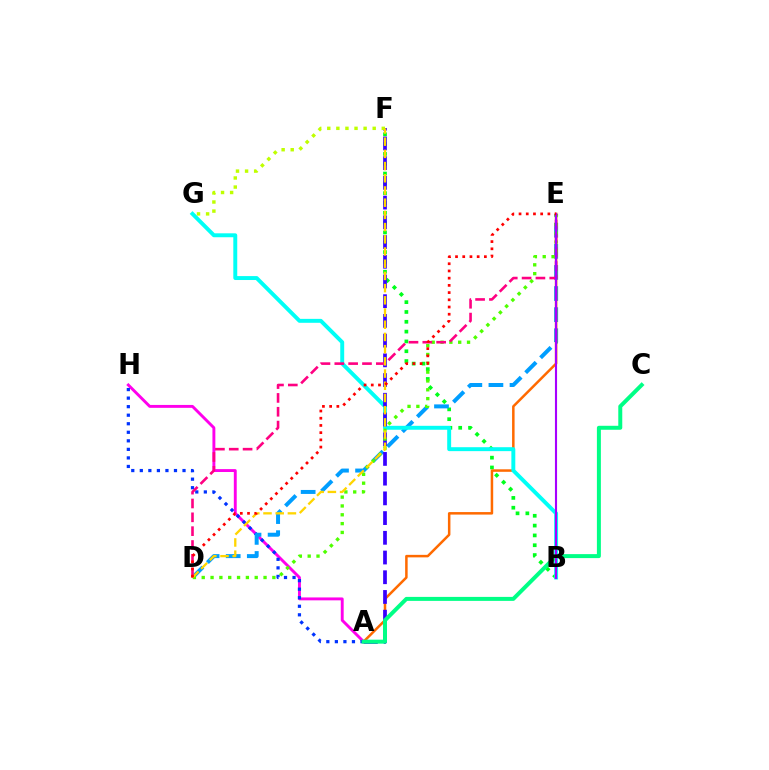{('B', 'F'): [{'color': '#00ff1b', 'line_style': 'dotted', 'thickness': 2.67}], ('A', 'H'): [{'color': '#ff00ed', 'line_style': 'solid', 'thickness': 2.09}, {'color': '#0033ff', 'line_style': 'dotted', 'thickness': 2.32}], ('D', 'E'): [{'color': '#009eff', 'line_style': 'dashed', 'thickness': 2.87}, {'color': '#4fff00', 'line_style': 'dotted', 'thickness': 2.4}, {'color': '#ff0082', 'line_style': 'dashed', 'thickness': 1.88}, {'color': '#ff0000', 'line_style': 'dotted', 'thickness': 1.96}], ('A', 'E'): [{'color': '#ff6a00', 'line_style': 'solid', 'thickness': 1.81}], ('B', 'G'): [{'color': '#00fff6', 'line_style': 'solid', 'thickness': 2.83}], ('A', 'F'): [{'color': '#3700ff', 'line_style': 'dashed', 'thickness': 2.68}], ('A', 'C'): [{'color': '#00ff86', 'line_style': 'solid', 'thickness': 2.86}], ('F', 'G'): [{'color': '#bfff00', 'line_style': 'dotted', 'thickness': 2.47}], ('B', 'E'): [{'color': '#a700ff', 'line_style': 'solid', 'thickness': 1.52}], ('D', 'F'): [{'color': '#ffd500', 'line_style': 'dashed', 'thickness': 1.66}]}